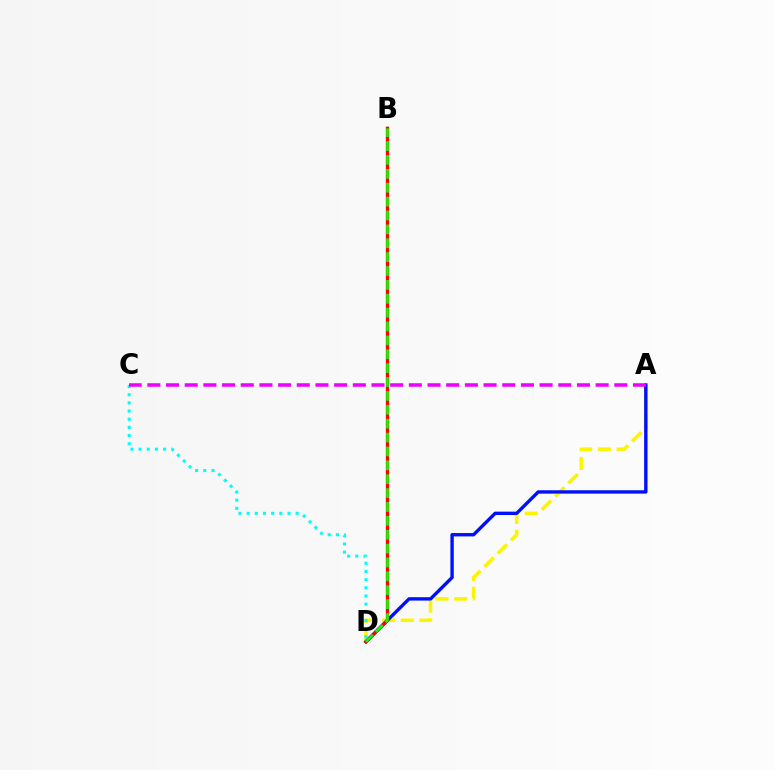{('A', 'D'): [{'color': '#fcf500', 'line_style': 'dashed', 'thickness': 2.54}, {'color': '#0010ff', 'line_style': 'solid', 'thickness': 2.43}], ('B', 'D'): [{'color': '#ff0000', 'line_style': 'solid', 'thickness': 2.39}, {'color': '#08ff00', 'line_style': 'dashed', 'thickness': 1.89}], ('C', 'D'): [{'color': '#00fff6', 'line_style': 'dotted', 'thickness': 2.22}], ('A', 'C'): [{'color': '#ee00ff', 'line_style': 'dashed', 'thickness': 2.54}]}